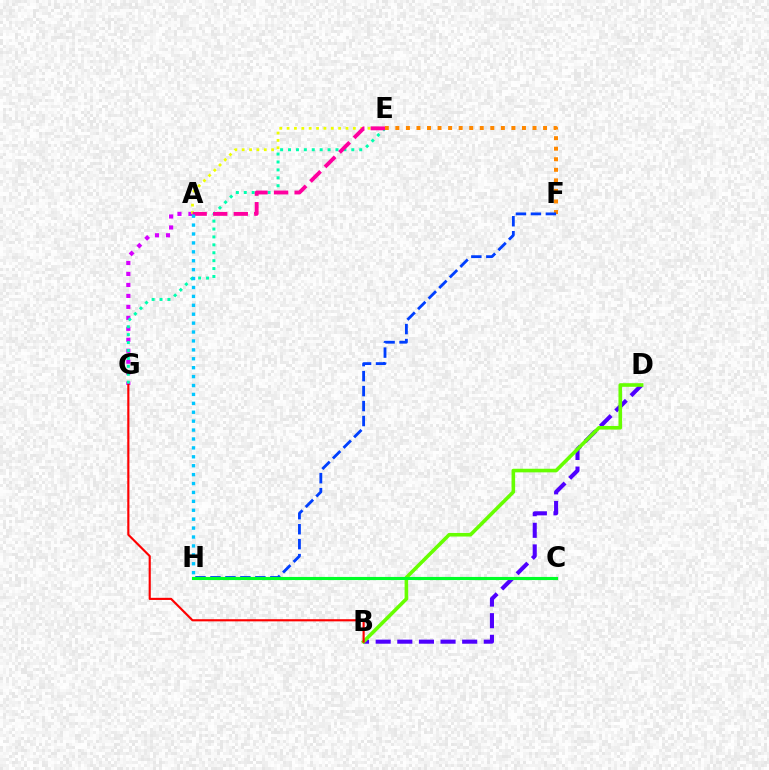{('A', 'G'): [{'color': '#d600ff', 'line_style': 'dotted', 'thickness': 2.98}], ('B', 'D'): [{'color': '#4f00ff', 'line_style': 'dashed', 'thickness': 2.94}, {'color': '#66ff00', 'line_style': 'solid', 'thickness': 2.59}], ('A', 'E'): [{'color': '#eeff00', 'line_style': 'dotted', 'thickness': 2.0}, {'color': '#ff00a0', 'line_style': 'dashed', 'thickness': 2.79}], ('E', 'G'): [{'color': '#00ffaf', 'line_style': 'dotted', 'thickness': 2.15}], ('E', 'F'): [{'color': '#ff8800', 'line_style': 'dotted', 'thickness': 2.87}], ('F', 'H'): [{'color': '#003fff', 'line_style': 'dashed', 'thickness': 2.03}], ('C', 'H'): [{'color': '#00ff27', 'line_style': 'solid', 'thickness': 2.25}], ('B', 'G'): [{'color': '#ff0000', 'line_style': 'solid', 'thickness': 1.54}], ('A', 'H'): [{'color': '#00c7ff', 'line_style': 'dotted', 'thickness': 2.42}]}